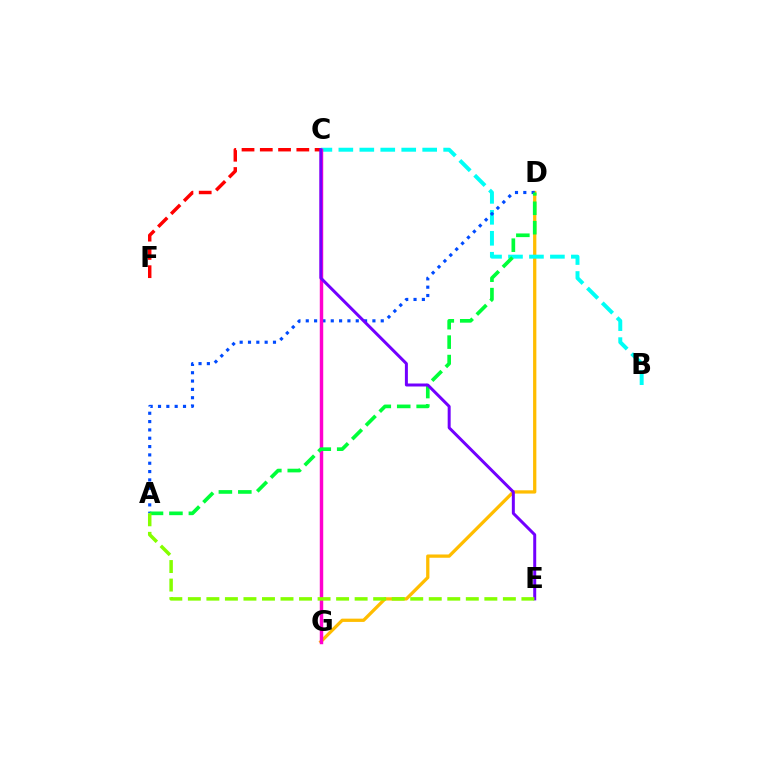{('D', 'G'): [{'color': '#ffbd00', 'line_style': 'solid', 'thickness': 2.36}], ('B', 'C'): [{'color': '#00fff6', 'line_style': 'dashed', 'thickness': 2.85}], ('A', 'D'): [{'color': '#004bff', 'line_style': 'dotted', 'thickness': 2.26}, {'color': '#00ff39', 'line_style': 'dashed', 'thickness': 2.64}], ('C', 'G'): [{'color': '#ff00cf', 'line_style': 'solid', 'thickness': 2.48}], ('C', 'F'): [{'color': '#ff0000', 'line_style': 'dashed', 'thickness': 2.48}], ('C', 'E'): [{'color': '#7200ff', 'line_style': 'solid', 'thickness': 2.15}], ('A', 'E'): [{'color': '#84ff00', 'line_style': 'dashed', 'thickness': 2.52}]}